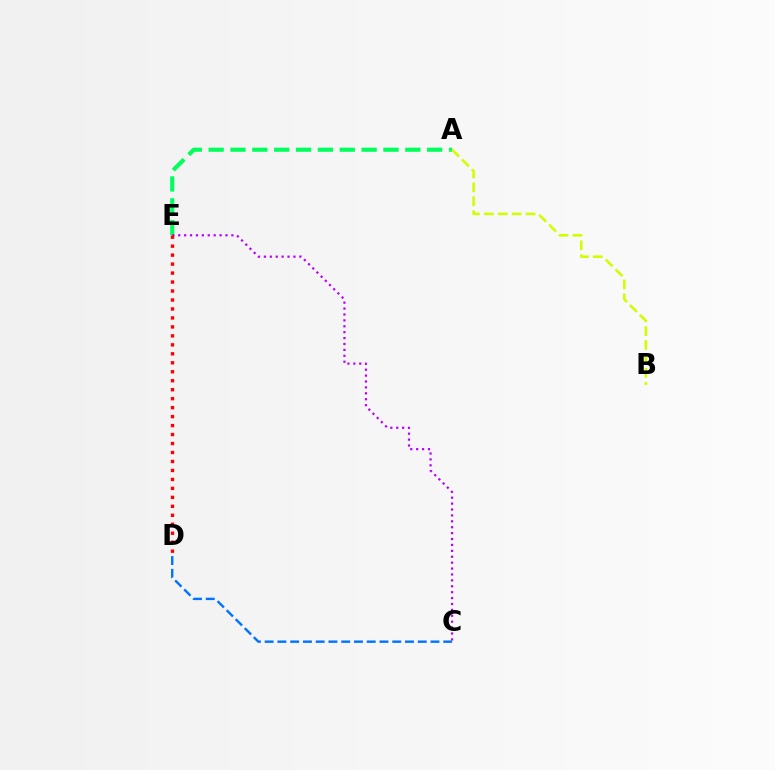{('A', 'E'): [{'color': '#00ff5c', 'line_style': 'dashed', 'thickness': 2.97}], ('C', 'E'): [{'color': '#b900ff', 'line_style': 'dotted', 'thickness': 1.6}], ('C', 'D'): [{'color': '#0074ff', 'line_style': 'dashed', 'thickness': 1.73}], ('A', 'B'): [{'color': '#d1ff00', 'line_style': 'dashed', 'thickness': 1.89}], ('D', 'E'): [{'color': '#ff0000', 'line_style': 'dotted', 'thickness': 2.44}]}